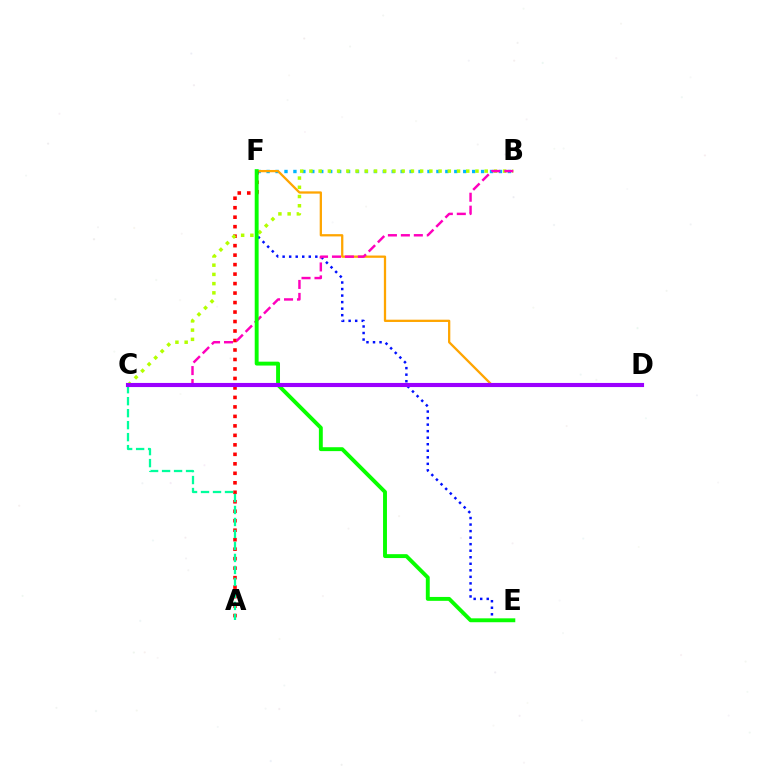{('B', 'F'): [{'color': '#00b5ff', 'line_style': 'dotted', 'thickness': 2.43}], ('D', 'F'): [{'color': '#ffa500', 'line_style': 'solid', 'thickness': 1.64}], ('A', 'F'): [{'color': '#ff0000', 'line_style': 'dotted', 'thickness': 2.58}], ('E', 'F'): [{'color': '#0010ff', 'line_style': 'dotted', 'thickness': 1.78}, {'color': '#08ff00', 'line_style': 'solid', 'thickness': 2.8}], ('A', 'C'): [{'color': '#00ff9d', 'line_style': 'dashed', 'thickness': 1.63}], ('B', 'C'): [{'color': '#b3ff00', 'line_style': 'dotted', 'thickness': 2.51}, {'color': '#ff00bd', 'line_style': 'dashed', 'thickness': 1.76}], ('C', 'D'): [{'color': '#9b00ff', 'line_style': 'solid', 'thickness': 2.96}]}